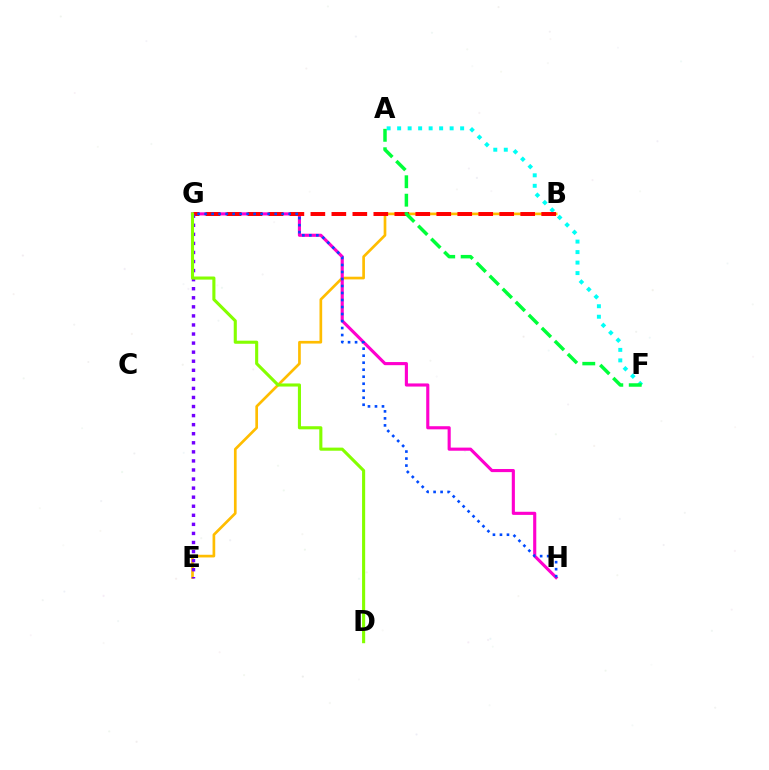{('B', 'E'): [{'color': '#ffbd00', 'line_style': 'solid', 'thickness': 1.93}], ('A', 'F'): [{'color': '#00fff6', 'line_style': 'dotted', 'thickness': 2.85}, {'color': '#00ff39', 'line_style': 'dashed', 'thickness': 2.5}], ('G', 'H'): [{'color': '#ff00cf', 'line_style': 'solid', 'thickness': 2.25}, {'color': '#004bff', 'line_style': 'dotted', 'thickness': 1.9}], ('B', 'G'): [{'color': '#ff0000', 'line_style': 'dashed', 'thickness': 2.85}], ('E', 'G'): [{'color': '#7200ff', 'line_style': 'dotted', 'thickness': 2.46}], ('D', 'G'): [{'color': '#84ff00', 'line_style': 'solid', 'thickness': 2.23}]}